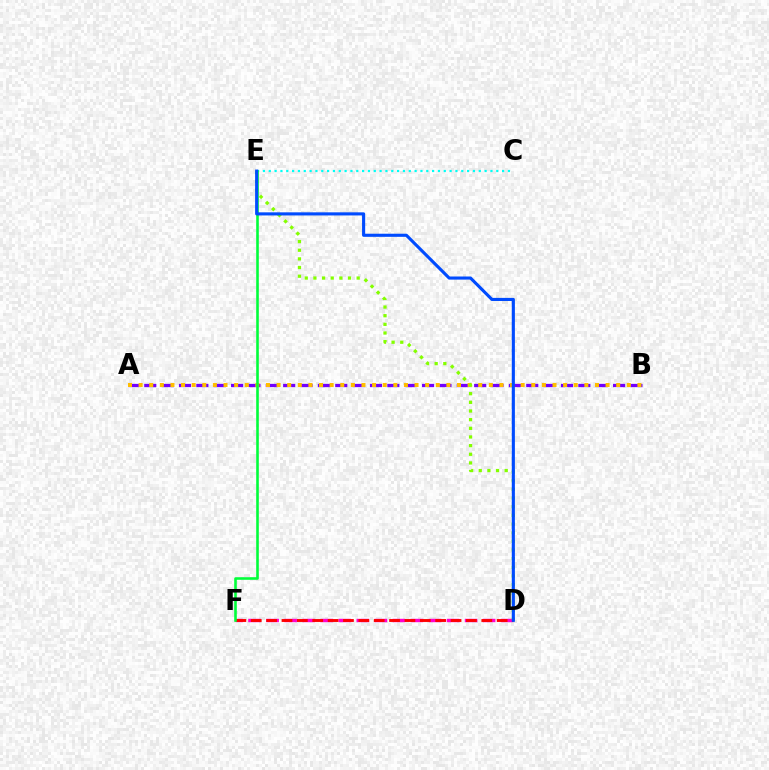{('A', 'B'): [{'color': '#7200ff', 'line_style': 'dashed', 'thickness': 2.36}, {'color': '#ffbd00', 'line_style': 'dotted', 'thickness': 2.88}], ('D', 'F'): [{'color': '#ff00cf', 'line_style': 'dashed', 'thickness': 2.45}, {'color': '#ff0000', 'line_style': 'dashed', 'thickness': 2.09}], ('D', 'E'): [{'color': '#84ff00', 'line_style': 'dotted', 'thickness': 2.35}, {'color': '#004bff', 'line_style': 'solid', 'thickness': 2.24}], ('C', 'E'): [{'color': '#00fff6', 'line_style': 'dotted', 'thickness': 1.59}], ('E', 'F'): [{'color': '#00ff39', 'line_style': 'solid', 'thickness': 1.87}]}